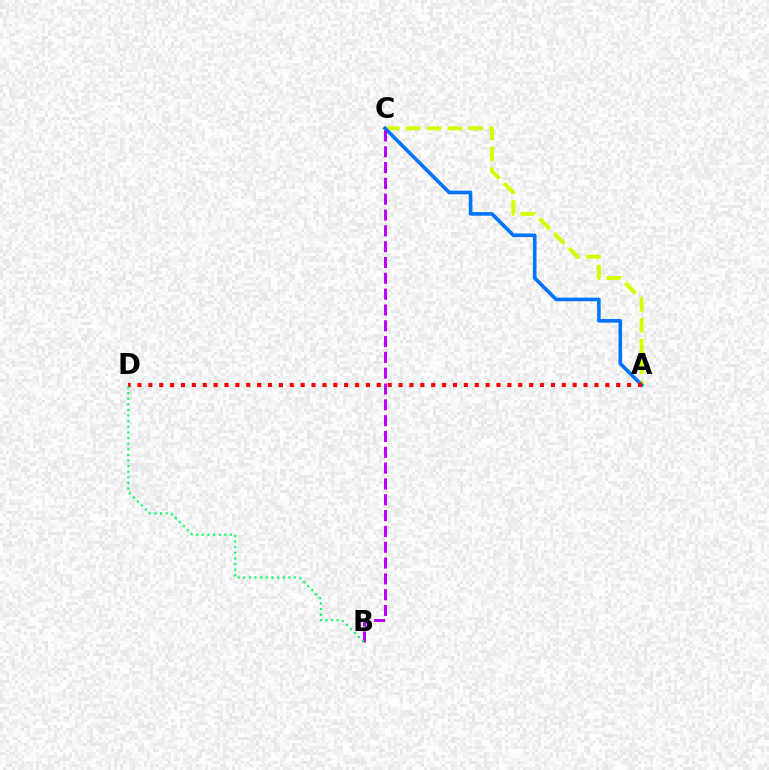{('A', 'C'): [{'color': '#d1ff00', 'line_style': 'dashed', 'thickness': 2.83}, {'color': '#0074ff', 'line_style': 'solid', 'thickness': 2.6}], ('B', 'C'): [{'color': '#b900ff', 'line_style': 'dashed', 'thickness': 2.15}], ('A', 'D'): [{'color': '#ff0000', 'line_style': 'dotted', 'thickness': 2.96}], ('B', 'D'): [{'color': '#00ff5c', 'line_style': 'dotted', 'thickness': 1.53}]}